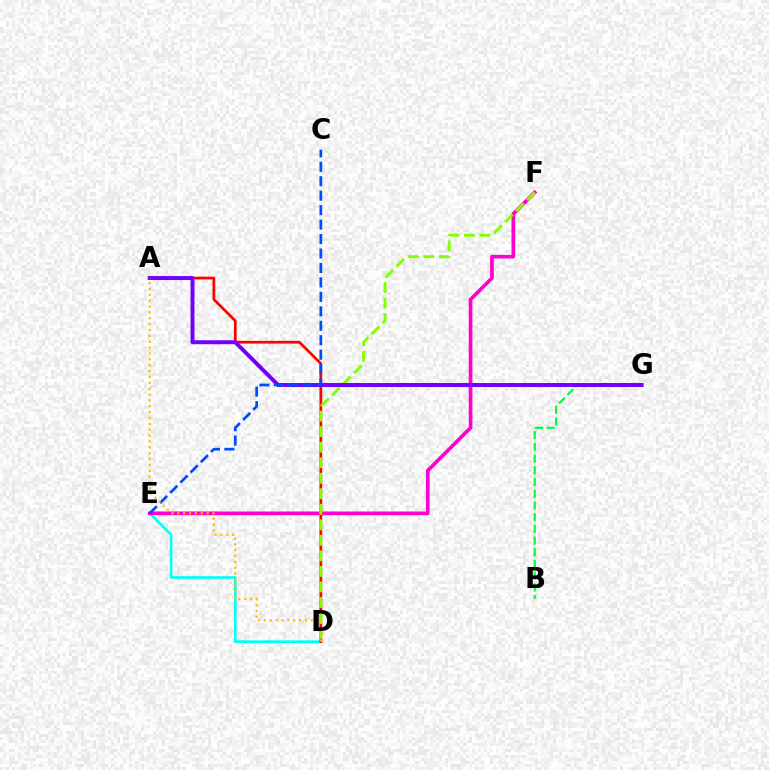{('D', 'E'): [{'color': '#00fff6', 'line_style': 'solid', 'thickness': 1.91}], ('E', 'F'): [{'color': '#ff00cf', 'line_style': 'solid', 'thickness': 2.65}], ('B', 'G'): [{'color': '#00ff39', 'line_style': 'dashed', 'thickness': 1.59}], ('A', 'D'): [{'color': '#ff0000', 'line_style': 'solid', 'thickness': 1.97}, {'color': '#ffbd00', 'line_style': 'dotted', 'thickness': 1.59}], ('D', 'F'): [{'color': '#84ff00', 'line_style': 'dashed', 'thickness': 2.11}], ('A', 'G'): [{'color': '#7200ff', 'line_style': 'solid', 'thickness': 2.85}], ('C', 'E'): [{'color': '#004bff', 'line_style': 'dashed', 'thickness': 1.96}]}